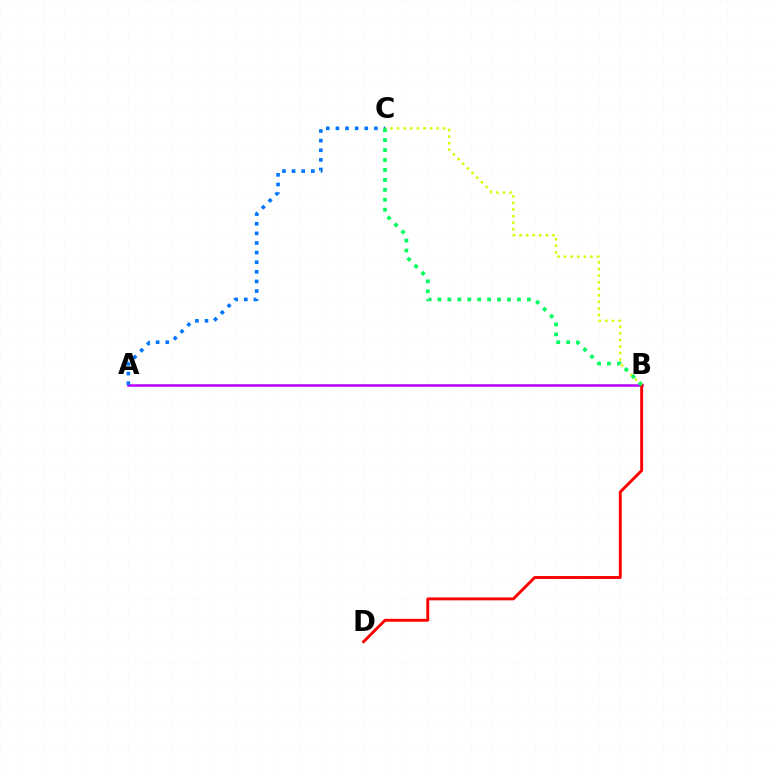{('A', 'B'): [{'color': '#b900ff', 'line_style': 'solid', 'thickness': 1.83}], ('A', 'C'): [{'color': '#0074ff', 'line_style': 'dotted', 'thickness': 2.61}], ('B', 'D'): [{'color': '#ff0000', 'line_style': 'solid', 'thickness': 2.1}], ('B', 'C'): [{'color': '#d1ff00', 'line_style': 'dotted', 'thickness': 1.79}, {'color': '#00ff5c', 'line_style': 'dotted', 'thickness': 2.7}]}